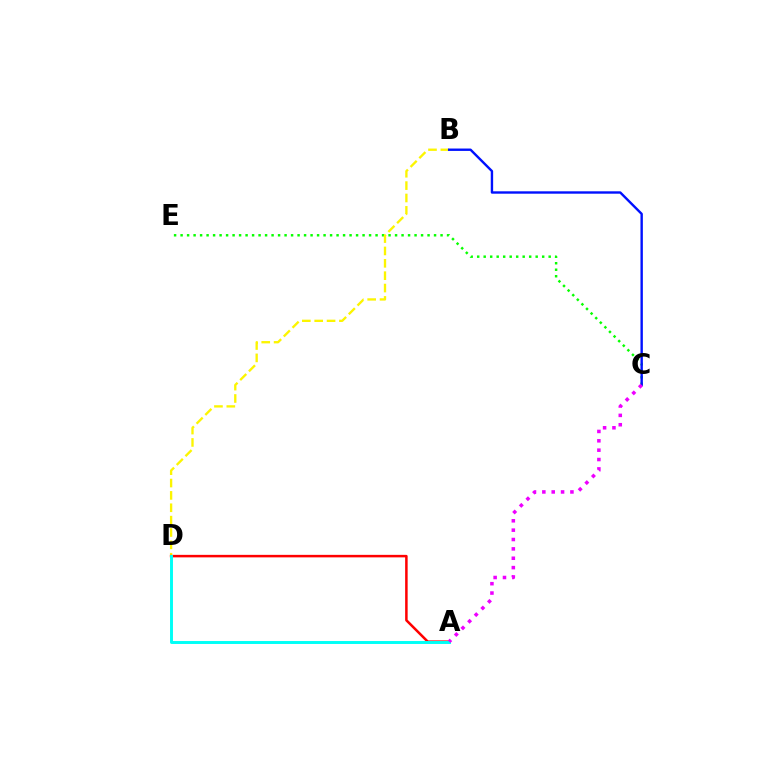{('C', 'E'): [{'color': '#08ff00', 'line_style': 'dotted', 'thickness': 1.77}], ('B', 'D'): [{'color': '#fcf500', 'line_style': 'dashed', 'thickness': 1.68}], ('B', 'C'): [{'color': '#0010ff', 'line_style': 'solid', 'thickness': 1.72}], ('A', 'D'): [{'color': '#ff0000', 'line_style': 'solid', 'thickness': 1.81}, {'color': '#00fff6', 'line_style': 'solid', 'thickness': 2.11}], ('A', 'C'): [{'color': '#ee00ff', 'line_style': 'dotted', 'thickness': 2.54}]}